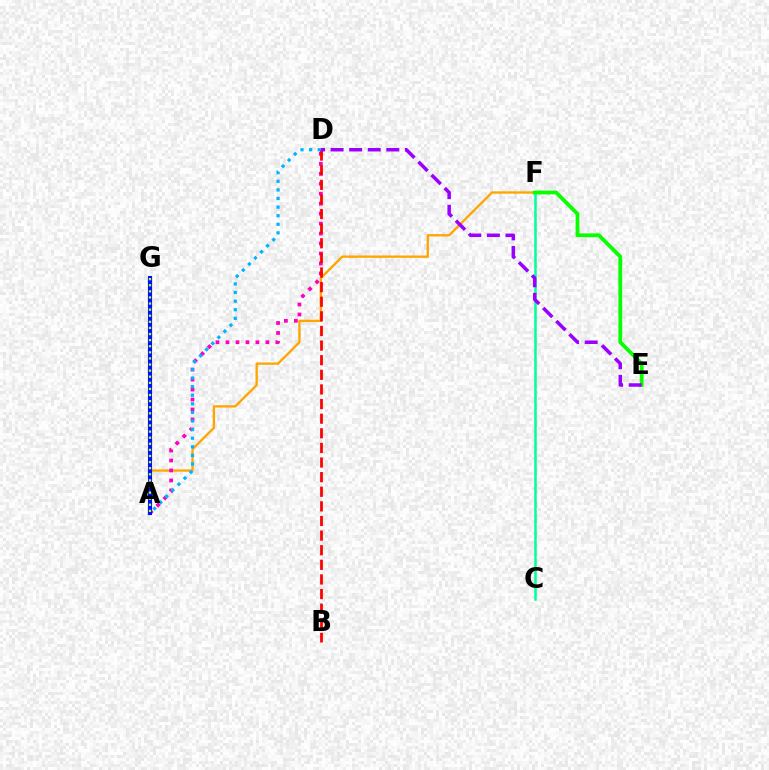{('A', 'F'): [{'color': '#ffa500', 'line_style': 'solid', 'thickness': 1.67}], ('A', 'D'): [{'color': '#ff00bd', 'line_style': 'dotted', 'thickness': 2.71}, {'color': '#00b5ff', 'line_style': 'dotted', 'thickness': 2.34}], ('A', 'G'): [{'color': '#0010ff', 'line_style': 'solid', 'thickness': 2.97}, {'color': '#b3ff00', 'line_style': 'dotted', 'thickness': 1.66}], ('C', 'F'): [{'color': '#00ff9d', 'line_style': 'solid', 'thickness': 1.81}], ('E', 'F'): [{'color': '#08ff00', 'line_style': 'solid', 'thickness': 2.73}], ('B', 'D'): [{'color': '#ff0000', 'line_style': 'dashed', 'thickness': 1.99}], ('D', 'E'): [{'color': '#9b00ff', 'line_style': 'dashed', 'thickness': 2.52}]}